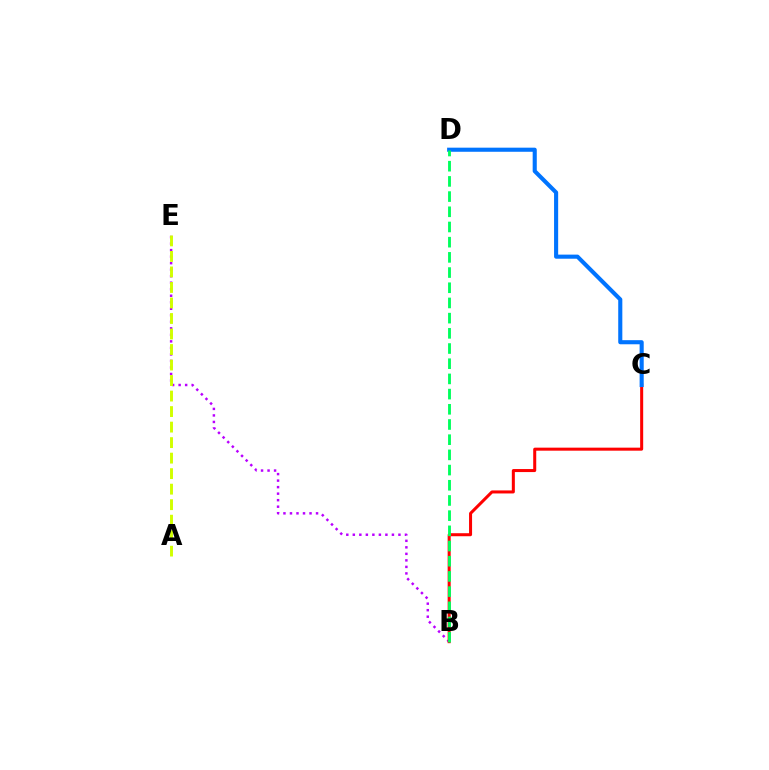{('B', 'E'): [{'color': '#b900ff', 'line_style': 'dotted', 'thickness': 1.77}], ('A', 'E'): [{'color': '#d1ff00', 'line_style': 'dashed', 'thickness': 2.11}], ('B', 'C'): [{'color': '#ff0000', 'line_style': 'solid', 'thickness': 2.18}], ('C', 'D'): [{'color': '#0074ff', 'line_style': 'solid', 'thickness': 2.95}], ('B', 'D'): [{'color': '#00ff5c', 'line_style': 'dashed', 'thickness': 2.06}]}